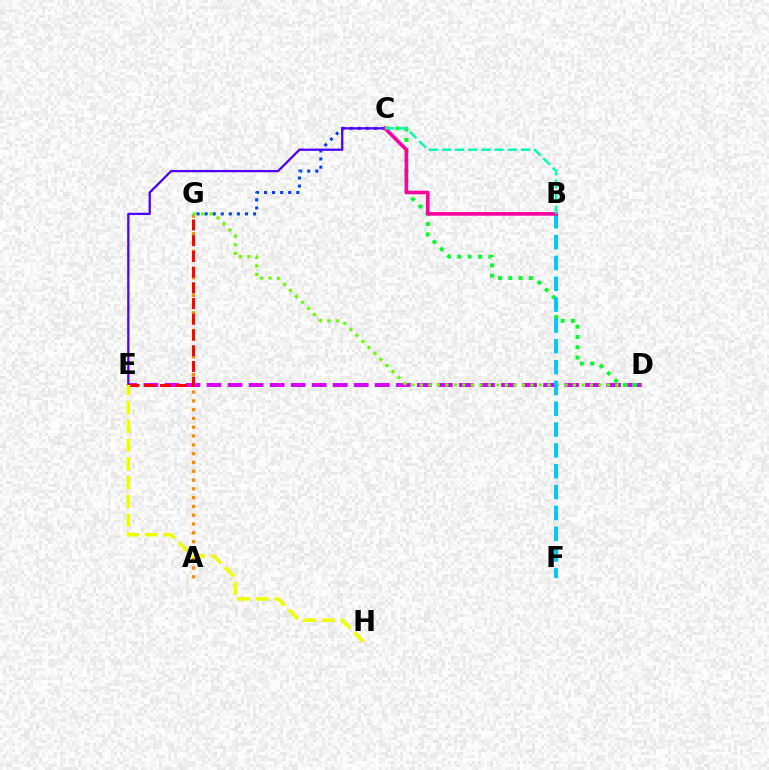{('D', 'E'): [{'color': '#d600ff', 'line_style': 'dashed', 'thickness': 2.86}], ('C', 'G'): [{'color': '#003fff', 'line_style': 'dotted', 'thickness': 2.19}], ('C', 'E'): [{'color': '#4f00ff', 'line_style': 'solid', 'thickness': 1.65}], ('A', 'G'): [{'color': '#ff8800', 'line_style': 'dotted', 'thickness': 2.39}], ('E', 'G'): [{'color': '#ff0000', 'line_style': 'dashed', 'thickness': 2.14}], ('D', 'G'): [{'color': '#66ff00', 'line_style': 'dotted', 'thickness': 2.31}], ('C', 'D'): [{'color': '#00ff27', 'line_style': 'dotted', 'thickness': 2.81}], ('B', 'F'): [{'color': '#00c7ff', 'line_style': 'dashed', 'thickness': 2.83}], ('B', 'C'): [{'color': '#ff00a0', 'line_style': 'solid', 'thickness': 2.59}, {'color': '#00ffaf', 'line_style': 'dashed', 'thickness': 1.79}], ('E', 'H'): [{'color': '#eeff00', 'line_style': 'dashed', 'thickness': 2.55}]}